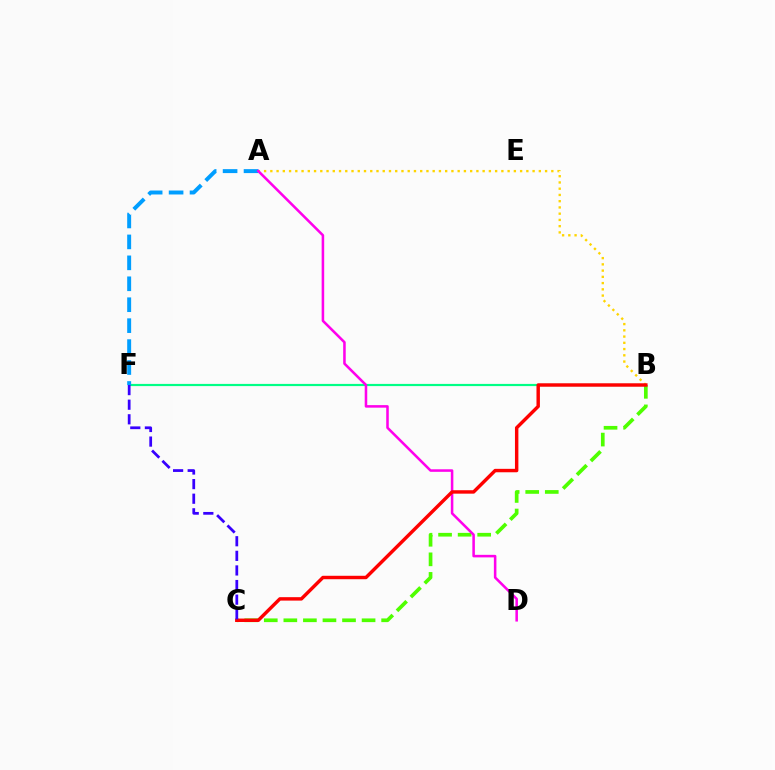{('B', 'C'): [{'color': '#4fff00', 'line_style': 'dashed', 'thickness': 2.66}, {'color': '#ff0000', 'line_style': 'solid', 'thickness': 2.47}], ('B', 'F'): [{'color': '#00ff86', 'line_style': 'solid', 'thickness': 1.57}], ('A', 'B'): [{'color': '#ffd500', 'line_style': 'dotted', 'thickness': 1.7}], ('A', 'F'): [{'color': '#009eff', 'line_style': 'dashed', 'thickness': 2.84}], ('A', 'D'): [{'color': '#ff00ed', 'line_style': 'solid', 'thickness': 1.83}], ('C', 'F'): [{'color': '#3700ff', 'line_style': 'dashed', 'thickness': 1.98}]}